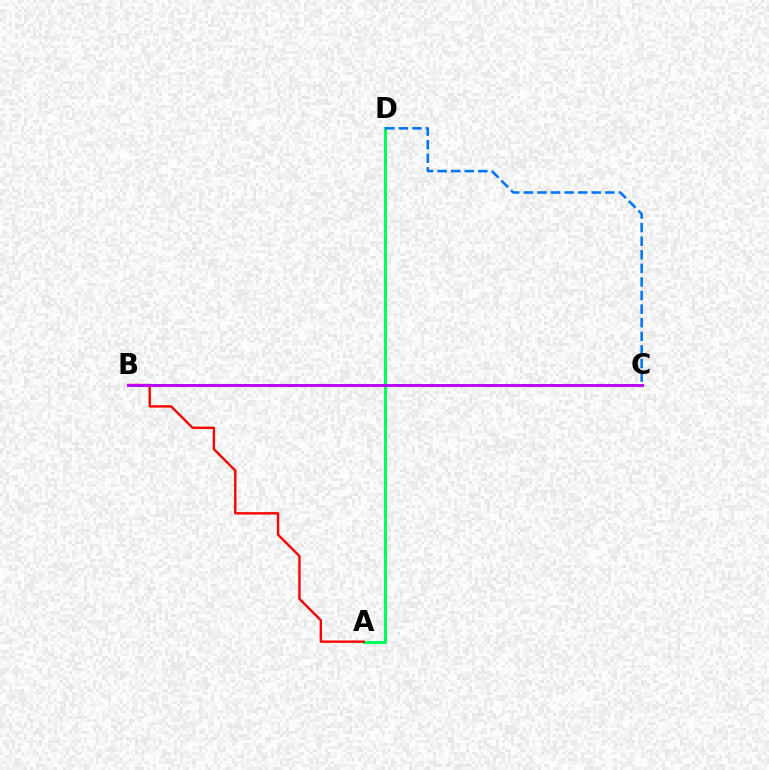{('B', 'C'): [{'color': '#d1ff00', 'line_style': 'solid', 'thickness': 1.81}, {'color': '#b900ff', 'line_style': 'solid', 'thickness': 2.09}], ('A', 'D'): [{'color': '#00ff5c', 'line_style': 'solid', 'thickness': 2.16}], ('A', 'B'): [{'color': '#ff0000', 'line_style': 'solid', 'thickness': 1.72}], ('C', 'D'): [{'color': '#0074ff', 'line_style': 'dashed', 'thickness': 1.85}]}